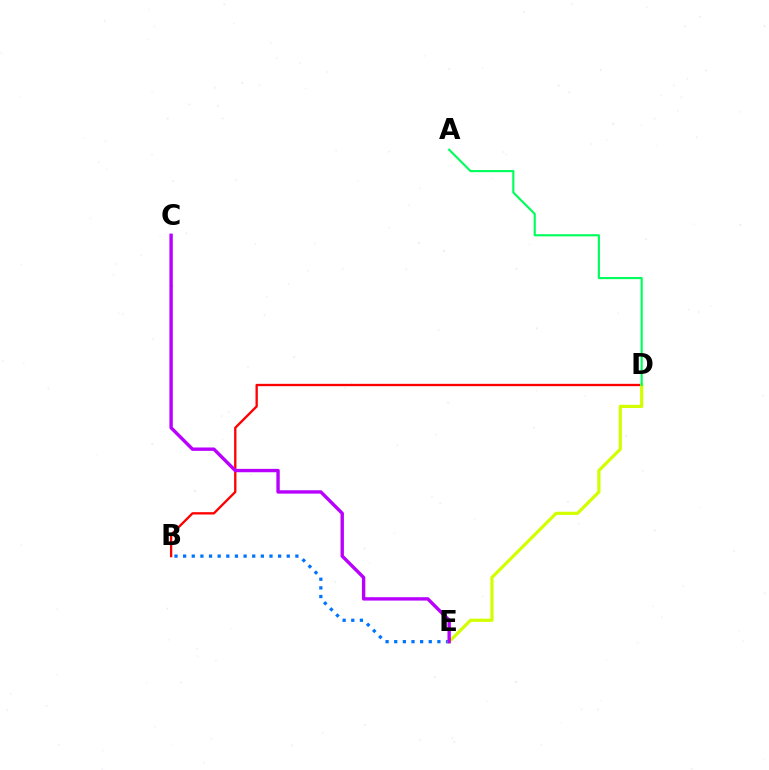{('B', 'E'): [{'color': '#0074ff', 'line_style': 'dotted', 'thickness': 2.35}], ('B', 'D'): [{'color': '#ff0000', 'line_style': 'solid', 'thickness': 1.67}], ('D', 'E'): [{'color': '#d1ff00', 'line_style': 'solid', 'thickness': 2.31}], ('A', 'D'): [{'color': '#00ff5c', 'line_style': 'solid', 'thickness': 1.56}], ('C', 'E'): [{'color': '#b900ff', 'line_style': 'solid', 'thickness': 2.43}]}